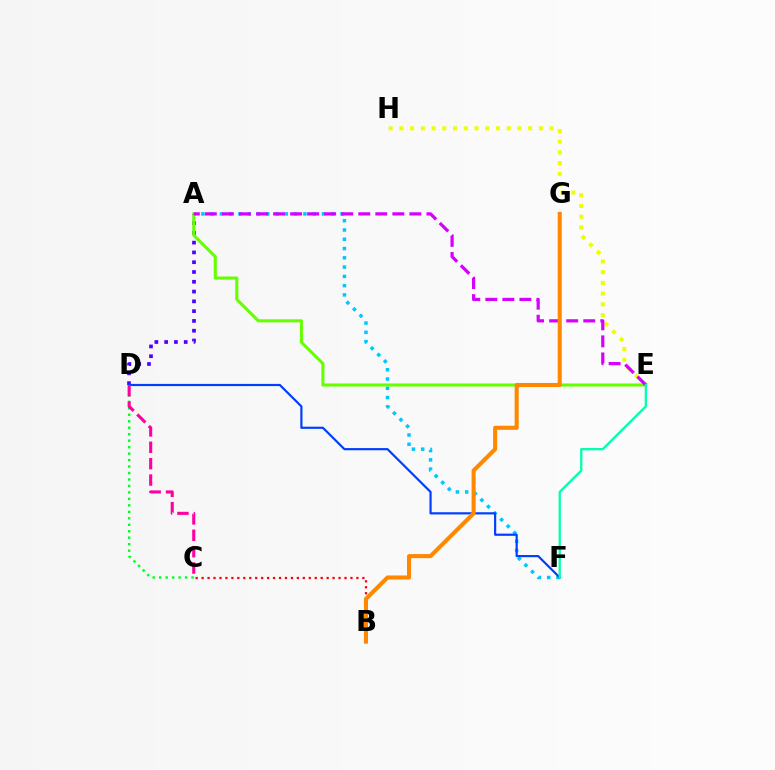{('B', 'C'): [{'color': '#ff0000', 'line_style': 'dotted', 'thickness': 1.62}], ('E', 'H'): [{'color': '#eeff00', 'line_style': 'dotted', 'thickness': 2.92}], ('A', 'D'): [{'color': '#4f00ff', 'line_style': 'dotted', 'thickness': 2.66}], ('A', 'F'): [{'color': '#00c7ff', 'line_style': 'dotted', 'thickness': 2.52}], ('C', 'D'): [{'color': '#00ff27', 'line_style': 'dotted', 'thickness': 1.76}, {'color': '#ff00a0', 'line_style': 'dashed', 'thickness': 2.23}], ('D', 'F'): [{'color': '#003fff', 'line_style': 'solid', 'thickness': 1.58}], ('A', 'E'): [{'color': '#66ff00', 'line_style': 'solid', 'thickness': 2.2}, {'color': '#d600ff', 'line_style': 'dashed', 'thickness': 2.32}], ('E', 'F'): [{'color': '#00ffaf', 'line_style': 'solid', 'thickness': 1.66}], ('B', 'G'): [{'color': '#ff8800', 'line_style': 'solid', 'thickness': 2.93}]}